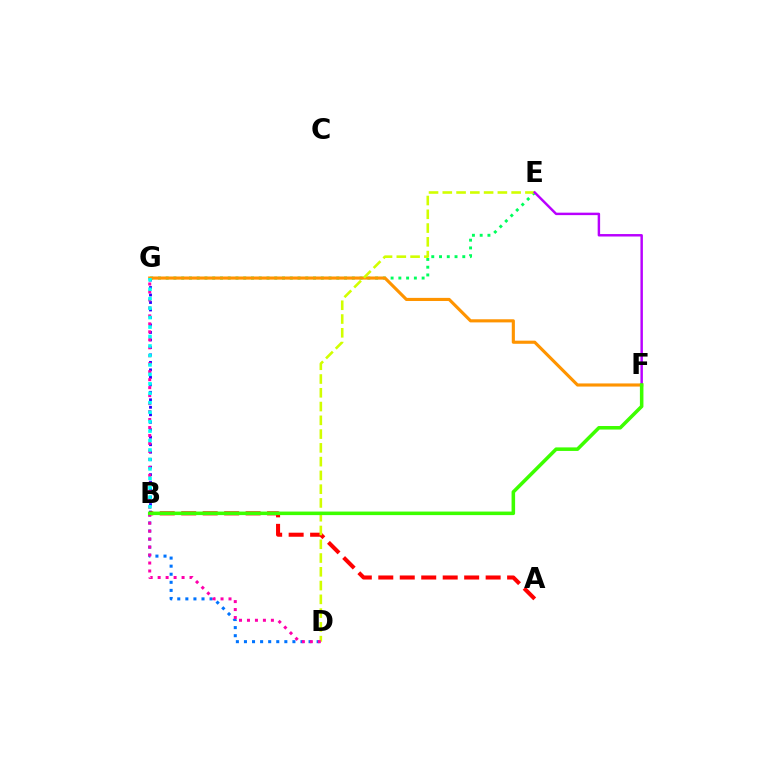{('B', 'G'): [{'color': '#2500ff', 'line_style': 'dotted', 'thickness': 2.03}, {'color': '#00fff6', 'line_style': 'dotted', 'thickness': 2.57}], ('A', 'B'): [{'color': '#ff0000', 'line_style': 'dashed', 'thickness': 2.92}], ('B', 'D'): [{'color': '#0074ff', 'line_style': 'dotted', 'thickness': 2.19}], ('E', 'G'): [{'color': '#00ff5c', 'line_style': 'dotted', 'thickness': 2.11}], ('F', 'G'): [{'color': '#ff9400', 'line_style': 'solid', 'thickness': 2.25}], ('D', 'E'): [{'color': '#d1ff00', 'line_style': 'dashed', 'thickness': 1.87}], ('D', 'G'): [{'color': '#ff00ac', 'line_style': 'dotted', 'thickness': 2.17}], ('E', 'F'): [{'color': '#b900ff', 'line_style': 'solid', 'thickness': 1.77}], ('B', 'F'): [{'color': '#3dff00', 'line_style': 'solid', 'thickness': 2.55}]}